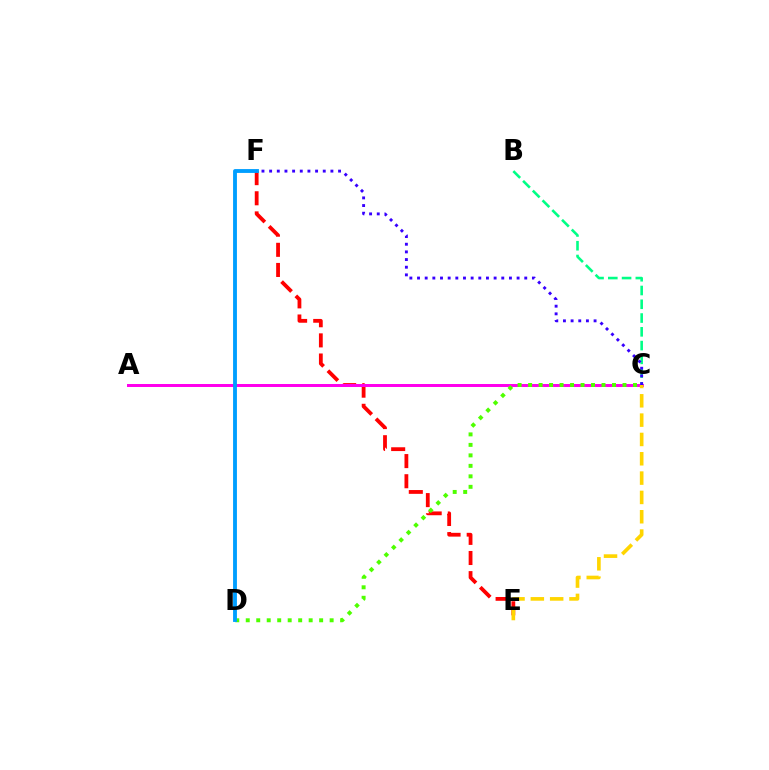{('E', 'F'): [{'color': '#ff0000', 'line_style': 'dashed', 'thickness': 2.74}], ('B', 'C'): [{'color': '#00ff86', 'line_style': 'dashed', 'thickness': 1.87}], ('A', 'C'): [{'color': '#ff00ed', 'line_style': 'solid', 'thickness': 2.15}], ('C', 'D'): [{'color': '#4fff00', 'line_style': 'dotted', 'thickness': 2.85}], ('D', 'F'): [{'color': '#009eff', 'line_style': 'solid', 'thickness': 2.77}], ('C', 'E'): [{'color': '#ffd500', 'line_style': 'dashed', 'thickness': 2.63}], ('C', 'F'): [{'color': '#3700ff', 'line_style': 'dotted', 'thickness': 2.08}]}